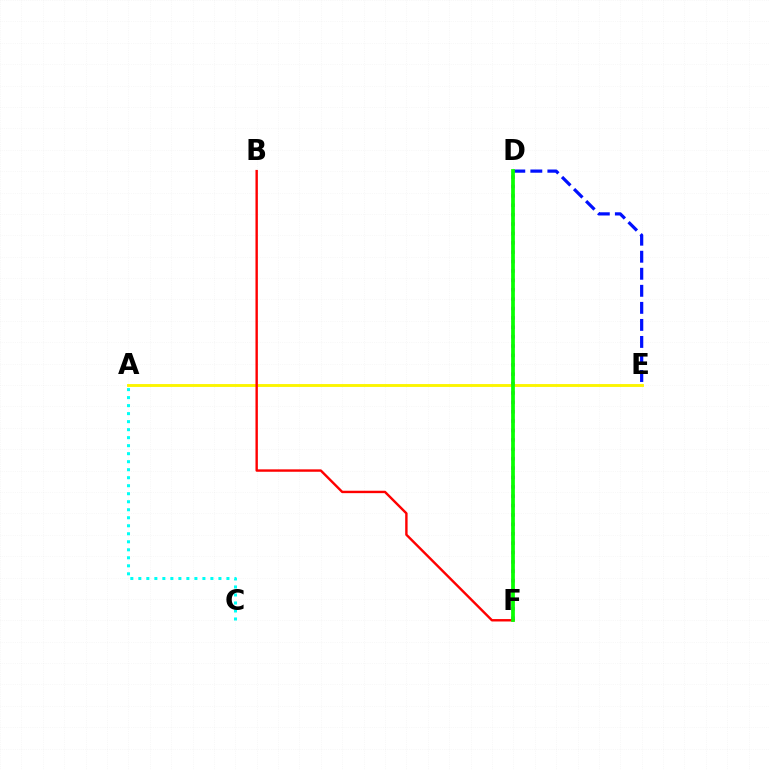{('A', 'E'): [{'color': '#fcf500', 'line_style': 'solid', 'thickness': 2.08}], ('D', 'E'): [{'color': '#0010ff', 'line_style': 'dashed', 'thickness': 2.32}], ('D', 'F'): [{'color': '#ee00ff', 'line_style': 'dotted', 'thickness': 2.55}, {'color': '#08ff00', 'line_style': 'solid', 'thickness': 2.69}], ('A', 'C'): [{'color': '#00fff6', 'line_style': 'dotted', 'thickness': 2.18}], ('B', 'F'): [{'color': '#ff0000', 'line_style': 'solid', 'thickness': 1.73}]}